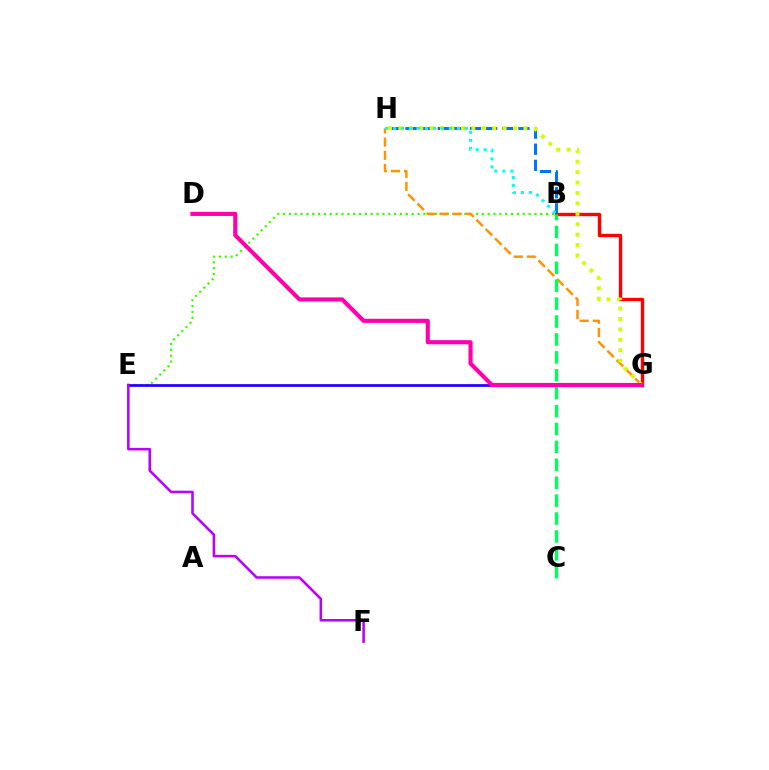{('B', 'E'): [{'color': '#3dff00', 'line_style': 'dotted', 'thickness': 1.59}], ('E', 'G'): [{'color': '#2500ff', 'line_style': 'solid', 'thickness': 1.98}], ('G', 'H'): [{'color': '#ff9400', 'line_style': 'dashed', 'thickness': 1.78}, {'color': '#d1ff00', 'line_style': 'dotted', 'thickness': 2.83}], ('B', 'H'): [{'color': '#0074ff', 'line_style': 'dashed', 'thickness': 2.19}, {'color': '#00fff6', 'line_style': 'dotted', 'thickness': 2.17}], ('B', 'G'): [{'color': '#ff0000', 'line_style': 'solid', 'thickness': 2.43}], ('B', 'C'): [{'color': '#00ff5c', 'line_style': 'dashed', 'thickness': 2.43}], ('D', 'G'): [{'color': '#ff00ac', 'line_style': 'solid', 'thickness': 2.97}], ('E', 'F'): [{'color': '#b900ff', 'line_style': 'solid', 'thickness': 1.83}]}